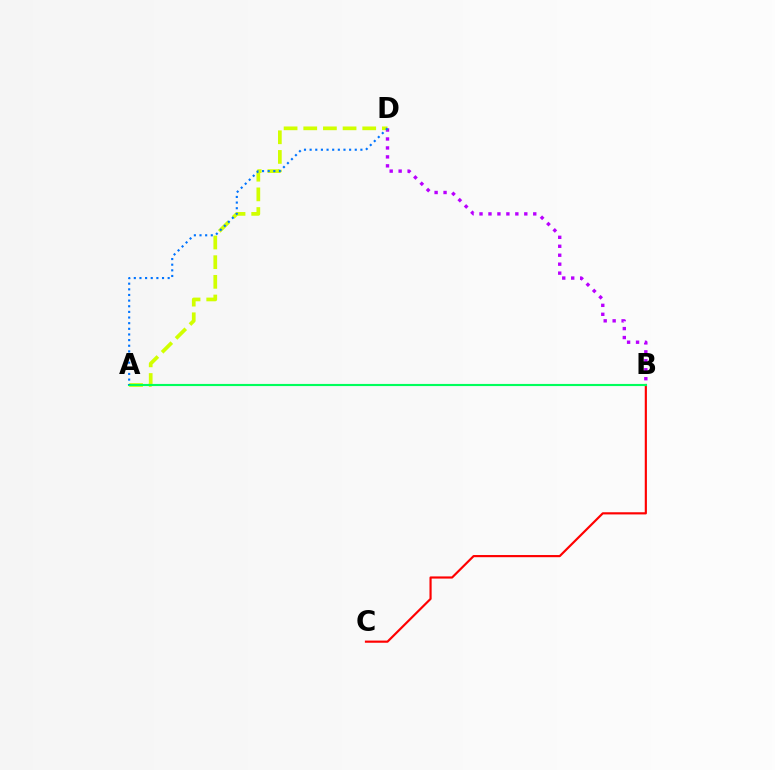{('B', 'C'): [{'color': '#ff0000', 'line_style': 'solid', 'thickness': 1.56}], ('B', 'D'): [{'color': '#b900ff', 'line_style': 'dotted', 'thickness': 2.43}], ('A', 'D'): [{'color': '#d1ff00', 'line_style': 'dashed', 'thickness': 2.67}, {'color': '#0074ff', 'line_style': 'dotted', 'thickness': 1.53}], ('A', 'B'): [{'color': '#00ff5c', 'line_style': 'solid', 'thickness': 1.53}]}